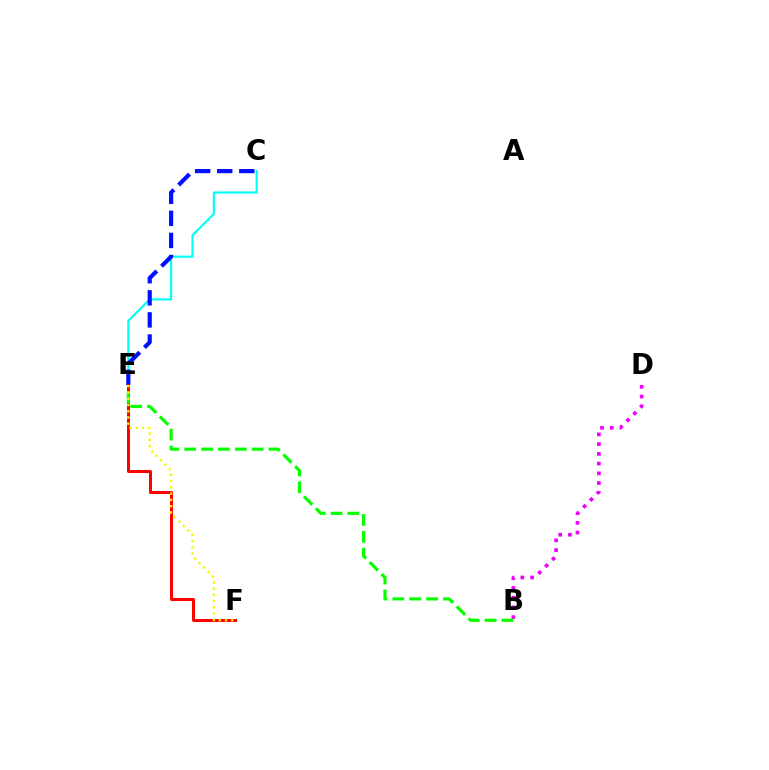{('C', 'E'): [{'color': '#00fff6', 'line_style': 'solid', 'thickness': 1.54}, {'color': '#0010ff', 'line_style': 'dashed', 'thickness': 3.0}], ('E', 'F'): [{'color': '#ff0000', 'line_style': 'solid', 'thickness': 2.17}, {'color': '#fcf500', 'line_style': 'dotted', 'thickness': 1.7}], ('B', 'D'): [{'color': '#ee00ff', 'line_style': 'dotted', 'thickness': 2.64}], ('B', 'E'): [{'color': '#08ff00', 'line_style': 'dashed', 'thickness': 2.29}]}